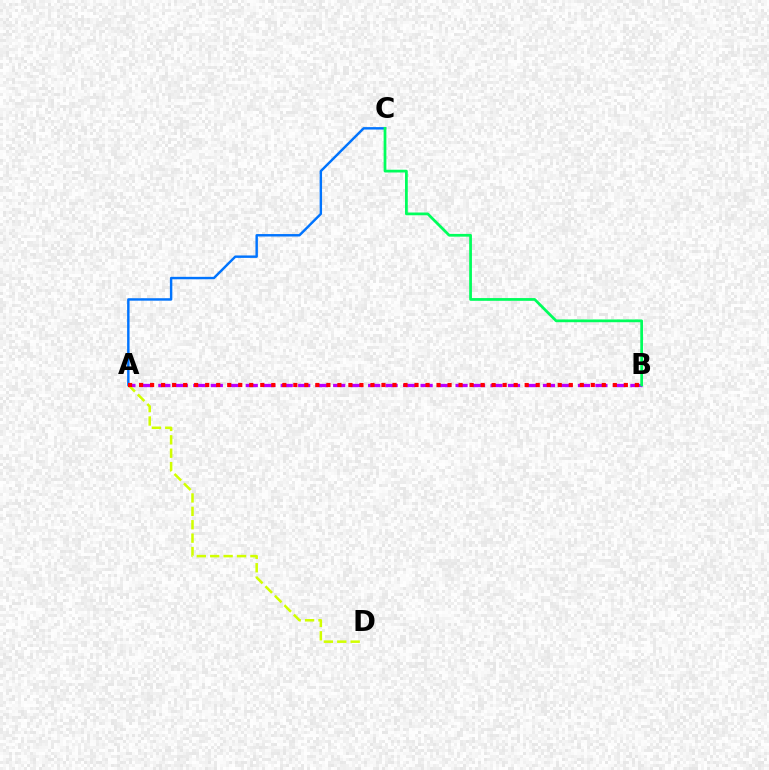{('A', 'B'): [{'color': '#b900ff', 'line_style': 'dashed', 'thickness': 2.38}, {'color': '#ff0000', 'line_style': 'dotted', 'thickness': 2.99}], ('A', 'C'): [{'color': '#0074ff', 'line_style': 'solid', 'thickness': 1.75}], ('A', 'D'): [{'color': '#d1ff00', 'line_style': 'dashed', 'thickness': 1.82}], ('B', 'C'): [{'color': '#00ff5c', 'line_style': 'solid', 'thickness': 1.98}]}